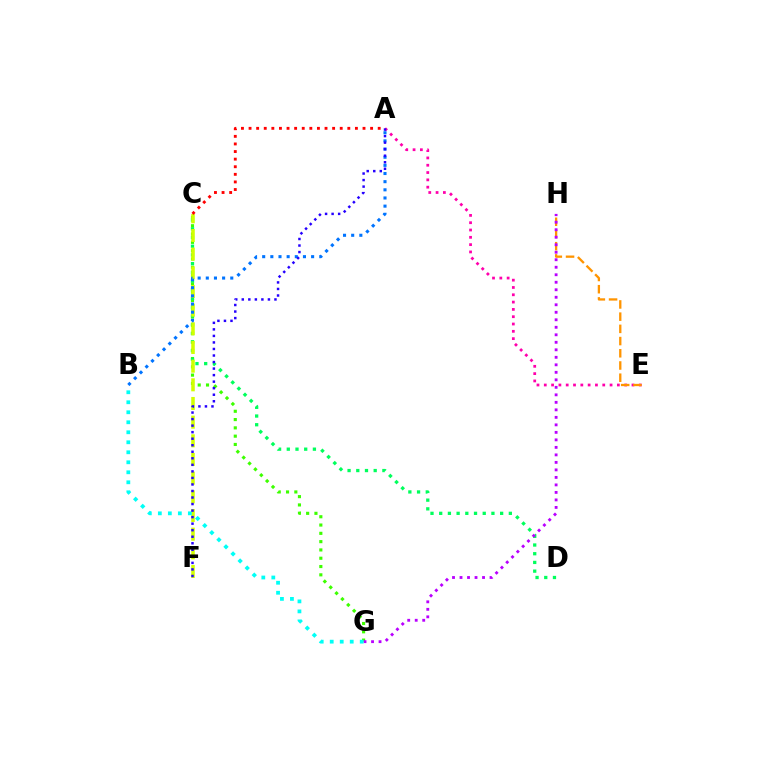{('A', 'E'): [{'color': '#ff00ac', 'line_style': 'dotted', 'thickness': 1.99}], ('C', 'G'): [{'color': '#3dff00', 'line_style': 'dotted', 'thickness': 2.25}], ('E', 'H'): [{'color': '#ff9400', 'line_style': 'dashed', 'thickness': 1.66}], ('C', 'D'): [{'color': '#00ff5c', 'line_style': 'dotted', 'thickness': 2.37}], ('C', 'F'): [{'color': '#d1ff00', 'line_style': 'dashed', 'thickness': 2.54}], ('A', 'B'): [{'color': '#0074ff', 'line_style': 'dotted', 'thickness': 2.22}], ('G', 'H'): [{'color': '#b900ff', 'line_style': 'dotted', 'thickness': 2.04}], ('B', 'G'): [{'color': '#00fff6', 'line_style': 'dotted', 'thickness': 2.72}], ('A', 'F'): [{'color': '#2500ff', 'line_style': 'dotted', 'thickness': 1.78}], ('A', 'C'): [{'color': '#ff0000', 'line_style': 'dotted', 'thickness': 2.06}]}